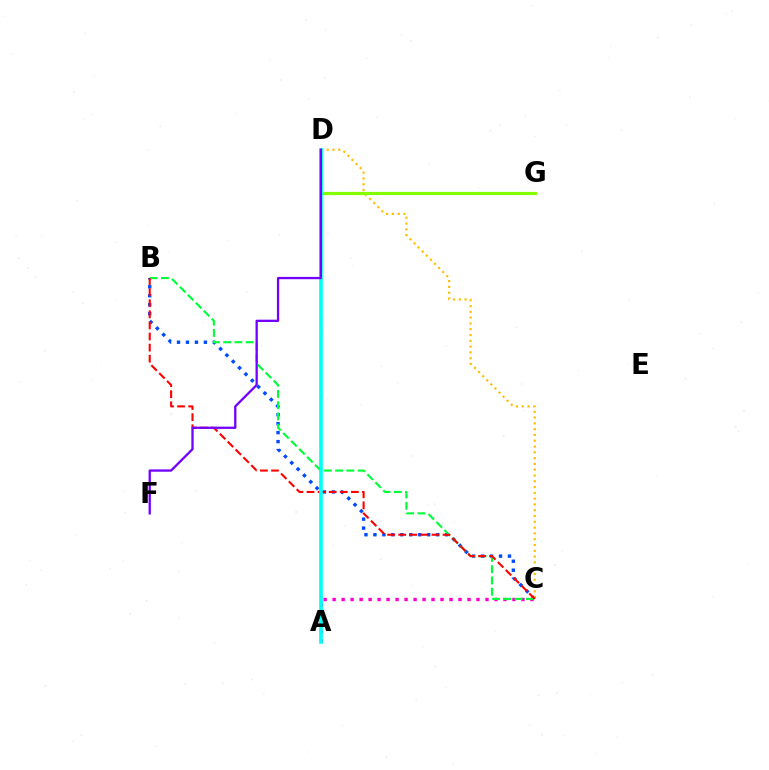{('B', 'C'): [{'color': '#004bff', 'line_style': 'dotted', 'thickness': 2.44}, {'color': '#00ff39', 'line_style': 'dashed', 'thickness': 1.53}, {'color': '#ff0000', 'line_style': 'dashed', 'thickness': 1.51}], ('C', 'D'): [{'color': '#ffbd00', 'line_style': 'dotted', 'thickness': 1.57}], ('A', 'C'): [{'color': '#ff00cf', 'line_style': 'dotted', 'thickness': 2.44}], ('D', 'G'): [{'color': '#84ff00', 'line_style': 'solid', 'thickness': 2.29}], ('A', 'D'): [{'color': '#00fff6', 'line_style': 'solid', 'thickness': 2.62}], ('D', 'F'): [{'color': '#7200ff', 'line_style': 'solid', 'thickness': 1.65}]}